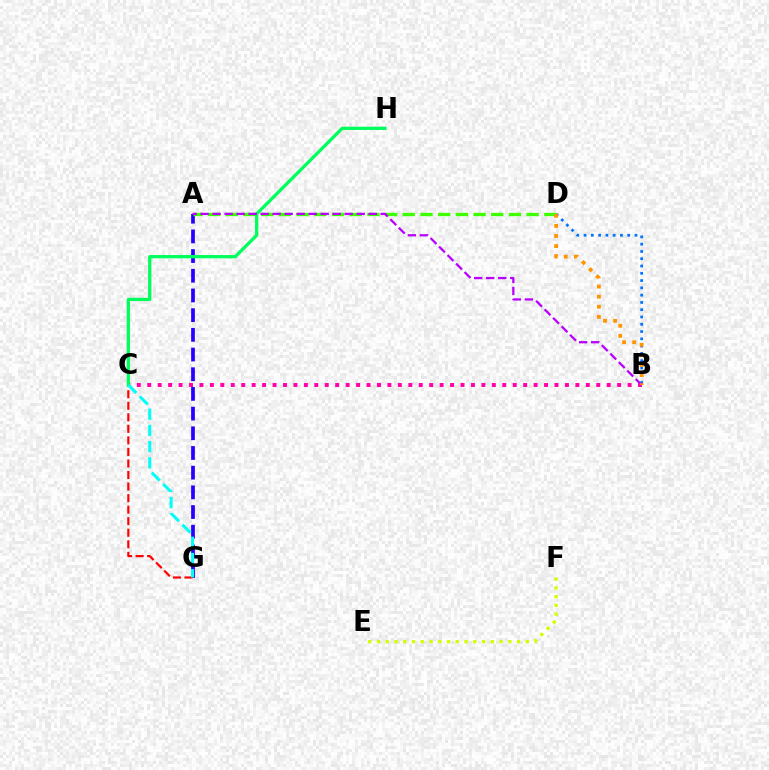{('B', 'D'): [{'color': '#0074ff', 'line_style': 'dotted', 'thickness': 1.98}, {'color': '#ff9400', 'line_style': 'dotted', 'thickness': 2.74}], ('B', 'C'): [{'color': '#ff00ac', 'line_style': 'dotted', 'thickness': 2.84}], ('A', 'G'): [{'color': '#2500ff', 'line_style': 'dashed', 'thickness': 2.68}], ('E', 'F'): [{'color': '#d1ff00', 'line_style': 'dotted', 'thickness': 2.38}], ('C', 'G'): [{'color': '#ff0000', 'line_style': 'dashed', 'thickness': 1.57}, {'color': '#00fff6', 'line_style': 'dashed', 'thickness': 2.2}], ('A', 'D'): [{'color': '#3dff00', 'line_style': 'dashed', 'thickness': 2.4}], ('C', 'H'): [{'color': '#00ff5c', 'line_style': 'solid', 'thickness': 2.36}], ('A', 'B'): [{'color': '#b900ff', 'line_style': 'dashed', 'thickness': 1.63}]}